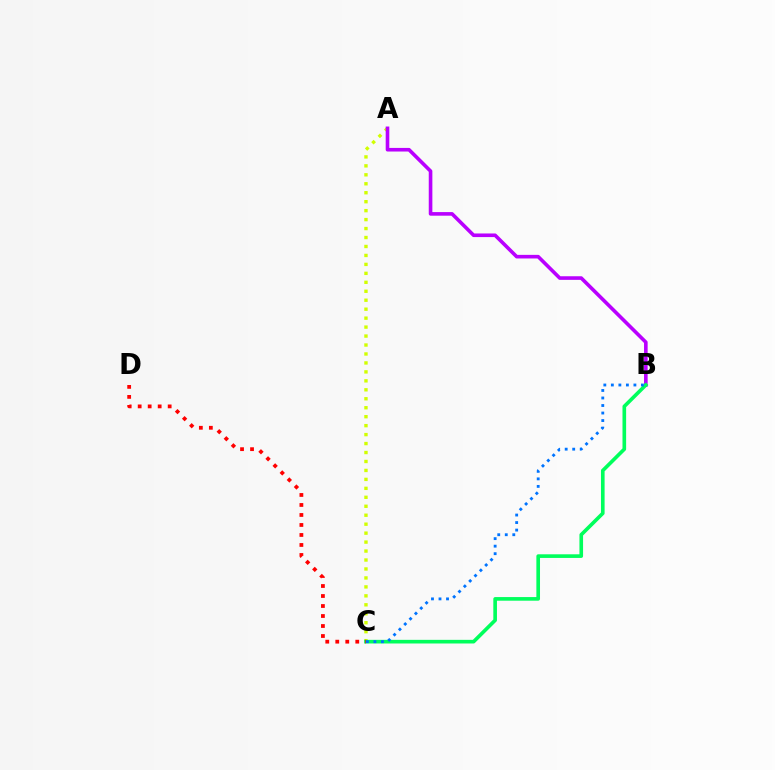{('A', 'C'): [{'color': '#d1ff00', 'line_style': 'dotted', 'thickness': 2.43}], ('A', 'B'): [{'color': '#b900ff', 'line_style': 'solid', 'thickness': 2.6}], ('B', 'C'): [{'color': '#00ff5c', 'line_style': 'solid', 'thickness': 2.62}, {'color': '#0074ff', 'line_style': 'dotted', 'thickness': 2.04}], ('C', 'D'): [{'color': '#ff0000', 'line_style': 'dotted', 'thickness': 2.72}]}